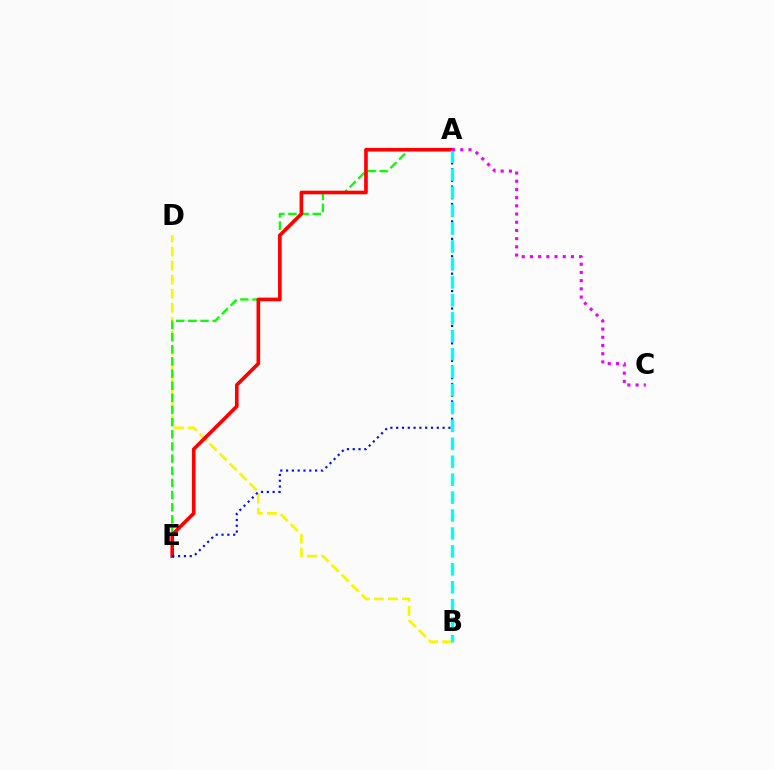{('B', 'D'): [{'color': '#fcf500', 'line_style': 'dashed', 'thickness': 1.91}], ('A', 'E'): [{'color': '#08ff00', 'line_style': 'dashed', 'thickness': 1.65}, {'color': '#ff0000', 'line_style': 'solid', 'thickness': 2.62}, {'color': '#0010ff', 'line_style': 'dotted', 'thickness': 1.58}], ('A', 'B'): [{'color': '#00fff6', 'line_style': 'dashed', 'thickness': 2.44}], ('A', 'C'): [{'color': '#ee00ff', 'line_style': 'dotted', 'thickness': 2.23}]}